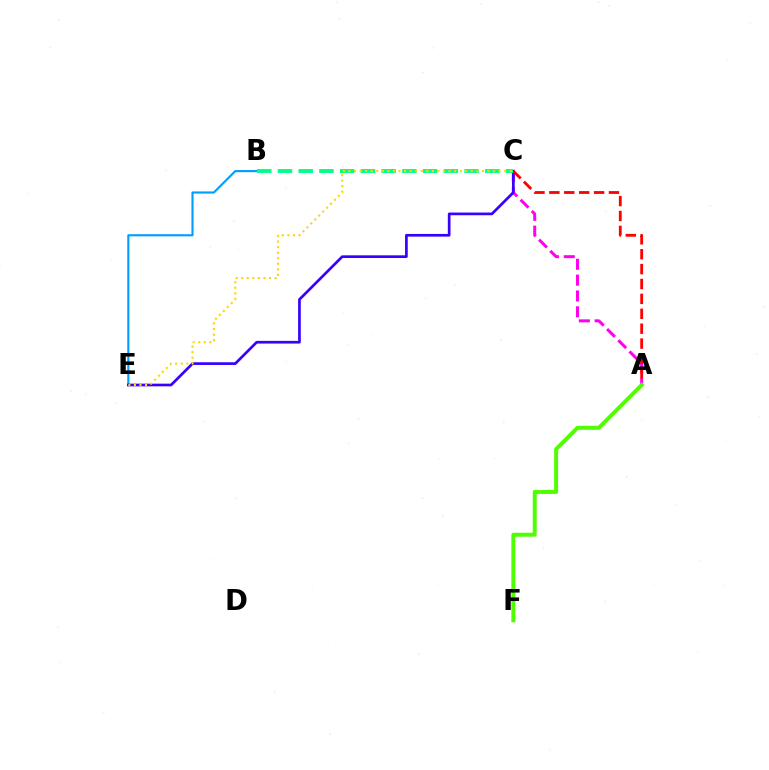{('B', 'E'): [{'color': '#009eff', 'line_style': 'solid', 'thickness': 1.54}], ('A', 'C'): [{'color': '#ff00ed', 'line_style': 'dashed', 'thickness': 2.15}, {'color': '#ff0000', 'line_style': 'dashed', 'thickness': 2.02}], ('C', 'E'): [{'color': '#3700ff', 'line_style': 'solid', 'thickness': 1.94}, {'color': '#ffd500', 'line_style': 'dotted', 'thickness': 1.51}], ('B', 'C'): [{'color': '#00ff86', 'line_style': 'dashed', 'thickness': 2.82}], ('A', 'F'): [{'color': '#4fff00', 'line_style': 'solid', 'thickness': 2.86}]}